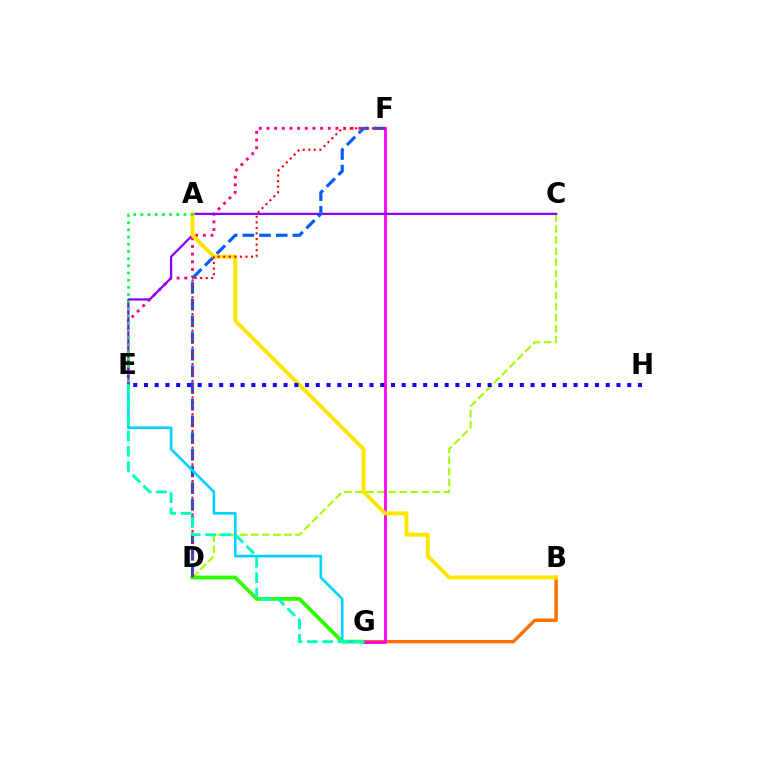{('D', 'G'): [{'color': '#31ff00', 'line_style': 'solid', 'thickness': 2.76}], ('C', 'D'): [{'color': '#a2ff00', 'line_style': 'dashed', 'thickness': 1.51}], ('B', 'G'): [{'color': '#ff7000', 'line_style': 'solid', 'thickness': 2.43}], ('E', 'F'): [{'color': '#ff0088', 'line_style': 'dotted', 'thickness': 2.08}], ('F', 'G'): [{'color': '#fa00f9', 'line_style': 'solid', 'thickness': 2.02}], ('C', 'E'): [{'color': '#8a00ff', 'line_style': 'solid', 'thickness': 1.63}], ('D', 'F'): [{'color': '#005dff', 'line_style': 'dashed', 'thickness': 2.27}, {'color': '#ff0000', 'line_style': 'dotted', 'thickness': 1.51}], ('A', 'B'): [{'color': '#ffe600', 'line_style': 'solid', 'thickness': 2.85}], ('A', 'E'): [{'color': '#00ff45', 'line_style': 'dotted', 'thickness': 1.95}], ('E', 'G'): [{'color': '#00d3ff', 'line_style': 'solid', 'thickness': 1.89}, {'color': '#00ffbb', 'line_style': 'dashed', 'thickness': 2.08}], ('E', 'H'): [{'color': '#1900ff', 'line_style': 'dotted', 'thickness': 2.92}]}